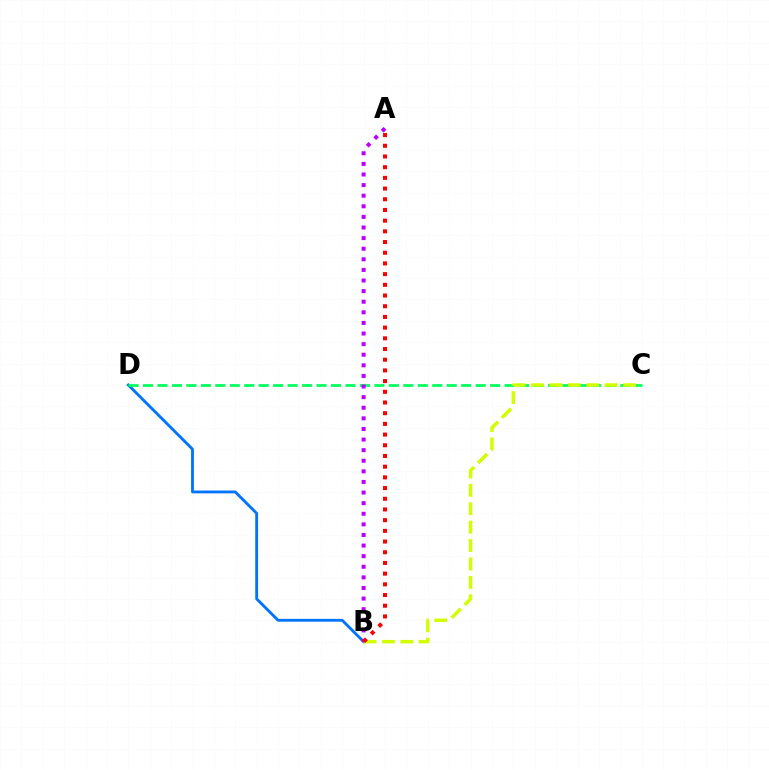{('B', 'D'): [{'color': '#0074ff', 'line_style': 'solid', 'thickness': 2.05}], ('C', 'D'): [{'color': '#00ff5c', 'line_style': 'dashed', 'thickness': 1.96}], ('B', 'C'): [{'color': '#d1ff00', 'line_style': 'dashed', 'thickness': 2.5}], ('A', 'B'): [{'color': '#b900ff', 'line_style': 'dotted', 'thickness': 2.88}, {'color': '#ff0000', 'line_style': 'dotted', 'thickness': 2.91}]}